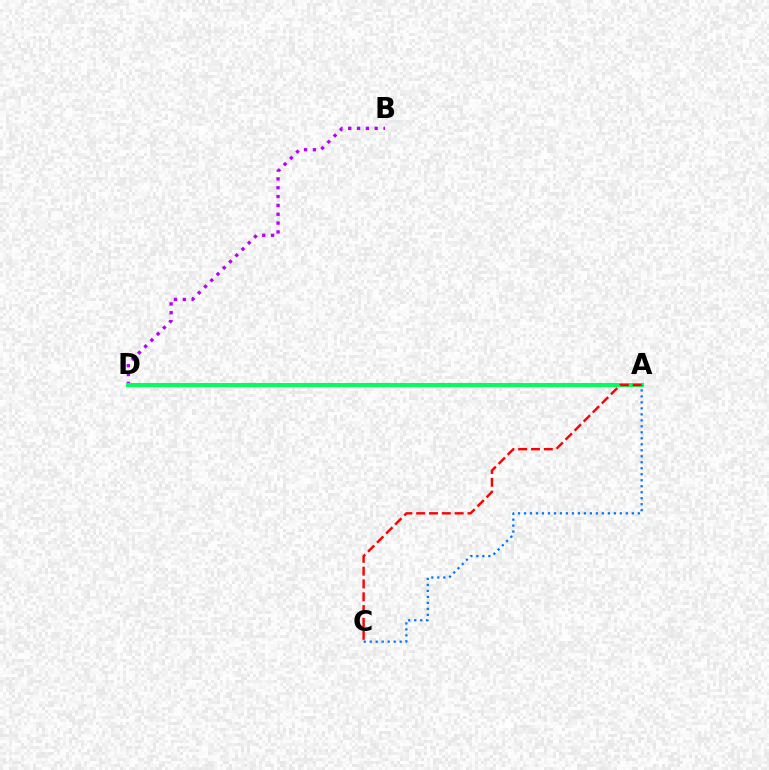{('B', 'D'): [{'color': '#b900ff', 'line_style': 'dotted', 'thickness': 2.4}], ('A', 'D'): [{'color': '#d1ff00', 'line_style': 'solid', 'thickness': 2.04}, {'color': '#00ff5c', 'line_style': 'solid', 'thickness': 2.87}], ('A', 'C'): [{'color': '#ff0000', 'line_style': 'dashed', 'thickness': 1.74}, {'color': '#0074ff', 'line_style': 'dotted', 'thickness': 1.63}]}